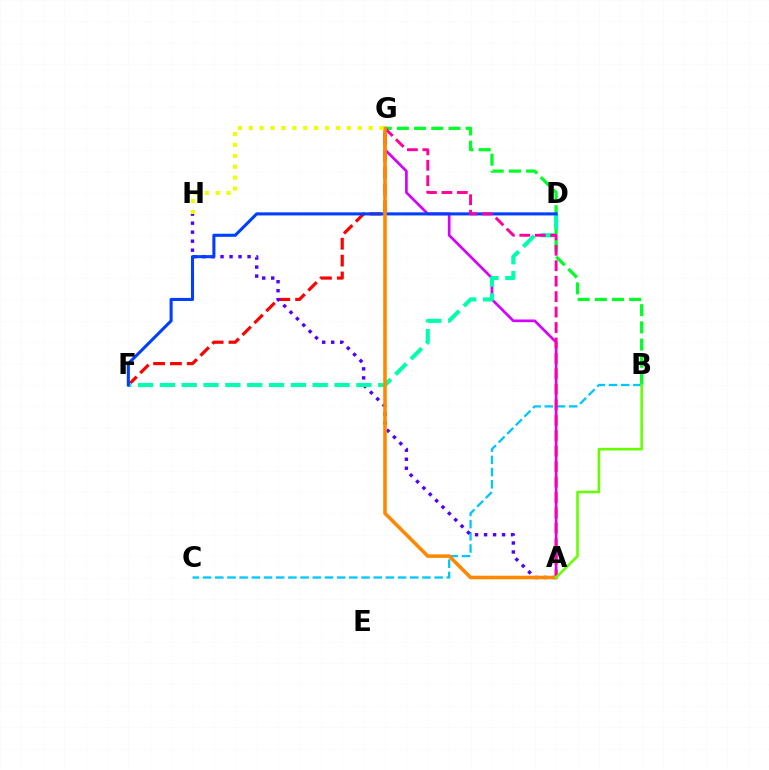{('F', 'G'): [{'color': '#ff0000', 'line_style': 'dashed', 'thickness': 2.29}], ('B', 'C'): [{'color': '#00c7ff', 'line_style': 'dashed', 'thickness': 1.66}], ('B', 'G'): [{'color': '#00ff27', 'line_style': 'dashed', 'thickness': 2.34}], ('A', 'G'): [{'color': '#d600ff', 'line_style': 'solid', 'thickness': 1.93}, {'color': '#ff00a0', 'line_style': 'dashed', 'thickness': 2.1}, {'color': '#ff8800', 'line_style': 'solid', 'thickness': 2.57}], ('A', 'H'): [{'color': '#4f00ff', 'line_style': 'dotted', 'thickness': 2.45}], ('D', 'F'): [{'color': '#00ffaf', 'line_style': 'dashed', 'thickness': 2.97}, {'color': '#003fff', 'line_style': 'solid', 'thickness': 2.21}], ('A', 'B'): [{'color': '#66ff00', 'line_style': 'solid', 'thickness': 1.87}], ('G', 'H'): [{'color': '#eeff00', 'line_style': 'dotted', 'thickness': 2.96}]}